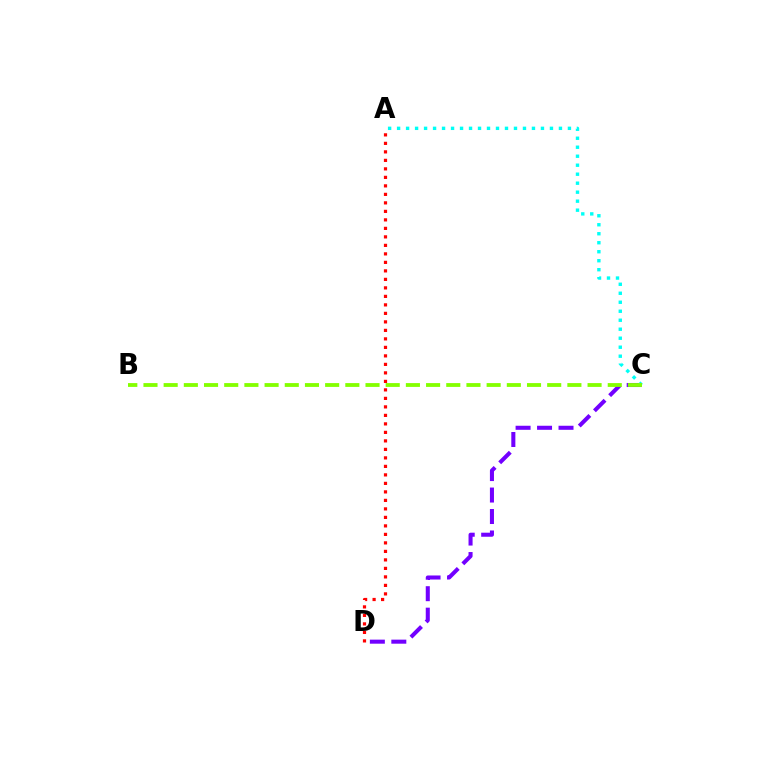{('C', 'D'): [{'color': '#7200ff', 'line_style': 'dashed', 'thickness': 2.92}], ('A', 'C'): [{'color': '#00fff6', 'line_style': 'dotted', 'thickness': 2.44}], ('A', 'D'): [{'color': '#ff0000', 'line_style': 'dotted', 'thickness': 2.31}], ('B', 'C'): [{'color': '#84ff00', 'line_style': 'dashed', 'thickness': 2.74}]}